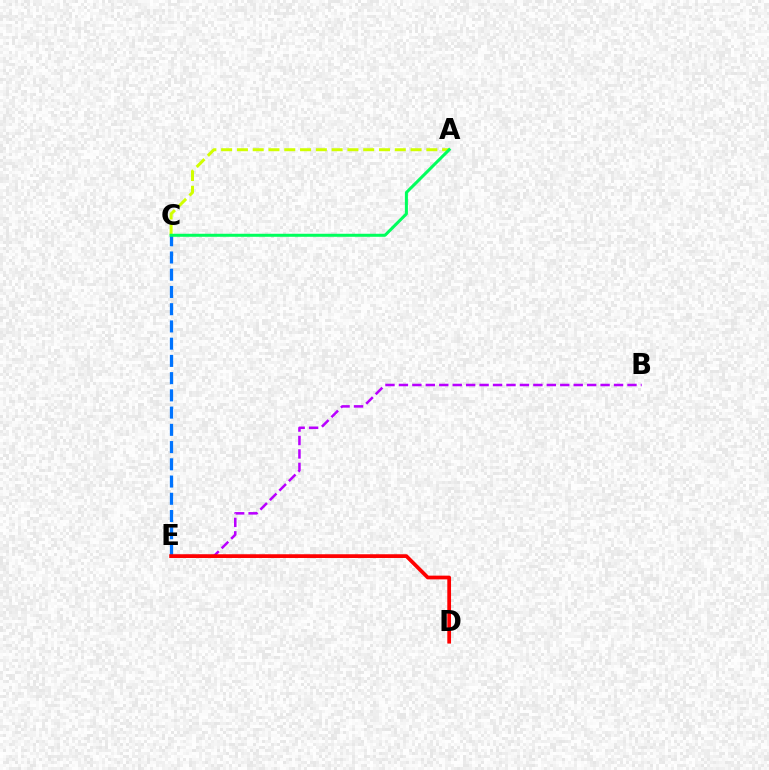{('B', 'E'): [{'color': '#b900ff', 'line_style': 'dashed', 'thickness': 1.83}], ('C', 'E'): [{'color': '#0074ff', 'line_style': 'dashed', 'thickness': 2.34}], ('A', 'C'): [{'color': '#d1ff00', 'line_style': 'dashed', 'thickness': 2.14}, {'color': '#00ff5c', 'line_style': 'solid', 'thickness': 2.18}], ('D', 'E'): [{'color': '#ff0000', 'line_style': 'solid', 'thickness': 2.69}]}